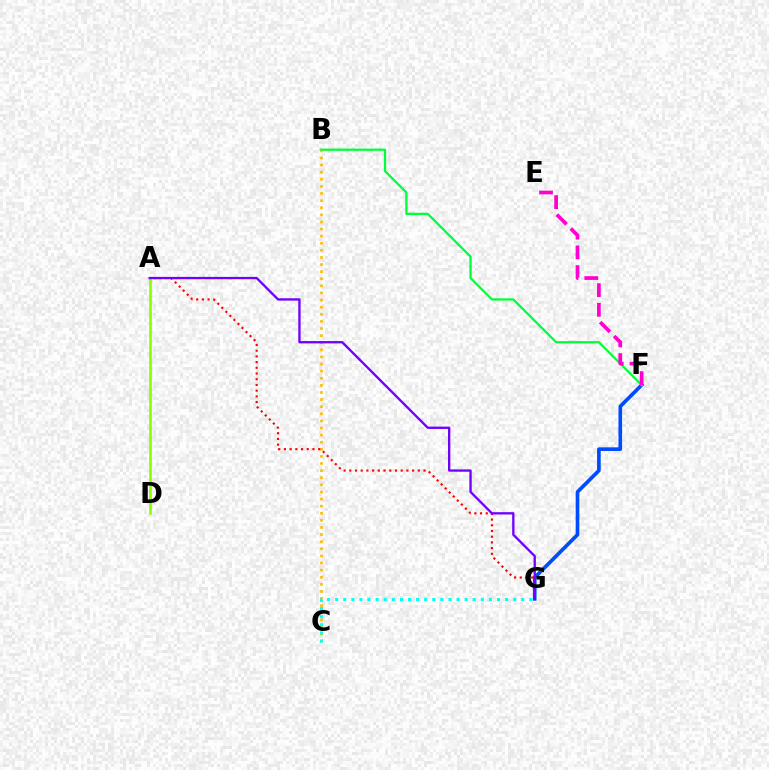{('F', 'G'): [{'color': '#004bff', 'line_style': 'solid', 'thickness': 2.63}], ('B', 'F'): [{'color': '#00ff39', 'line_style': 'solid', 'thickness': 1.62}], ('B', 'C'): [{'color': '#ffbd00', 'line_style': 'dotted', 'thickness': 1.93}], ('A', 'G'): [{'color': '#ff0000', 'line_style': 'dotted', 'thickness': 1.55}, {'color': '#7200ff', 'line_style': 'solid', 'thickness': 1.68}], ('E', 'F'): [{'color': '#ff00cf', 'line_style': 'dashed', 'thickness': 2.68}], ('A', 'D'): [{'color': '#84ff00', 'line_style': 'solid', 'thickness': 1.86}], ('C', 'G'): [{'color': '#00fff6', 'line_style': 'dotted', 'thickness': 2.2}]}